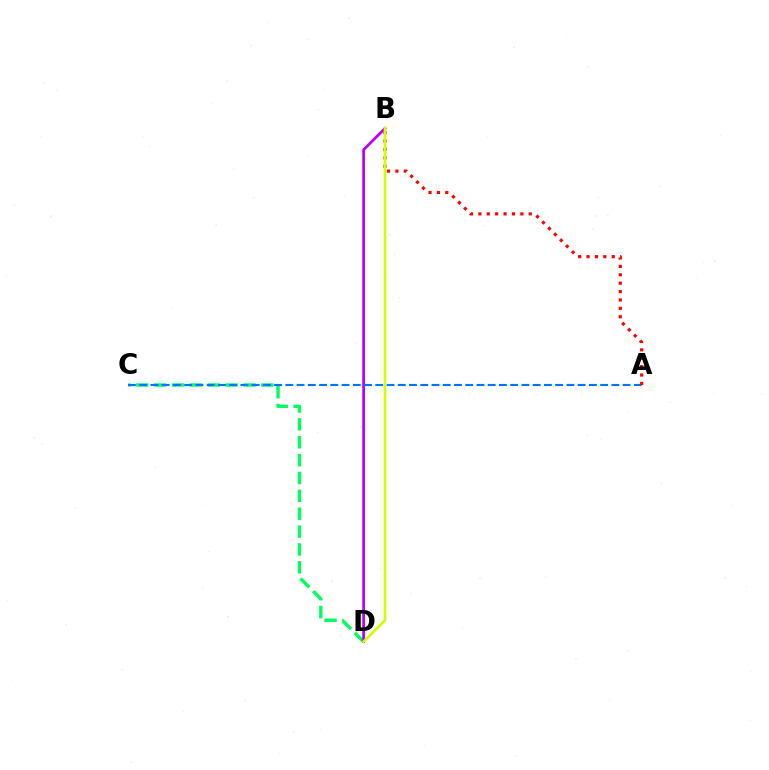{('C', 'D'): [{'color': '#00ff5c', 'line_style': 'dashed', 'thickness': 2.43}], ('B', 'D'): [{'color': '#b900ff', 'line_style': 'solid', 'thickness': 1.99}, {'color': '#d1ff00', 'line_style': 'solid', 'thickness': 1.92}], ('A', 'C'): [{'color': '#0074ff', 'line_style': 'dashed', 'thickness': 1.53}], ('A', 'B'): [{'color': '#ff0000', 'line_style': 'dotted', 'thickness': 2.28}]}